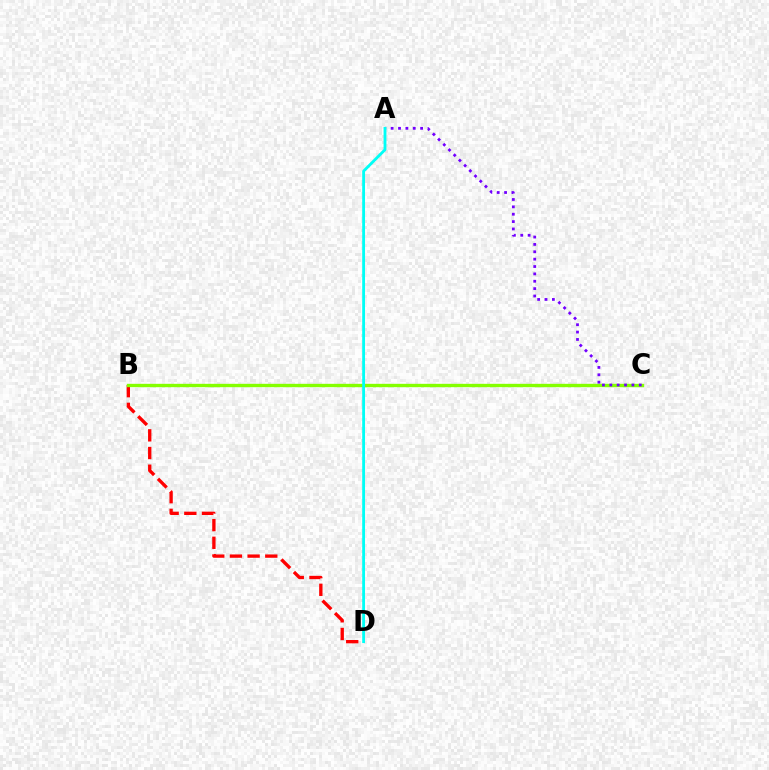{('B', 'D'): [{'color': '#ff0000', 'line_style': 'dashed', 'thickness': 2.4}], ('B', 'C'): [{'color': '#84ff00', 'line_style': 'solid', 'thickness': 2.42}], ('A', 'C'): [{'color': '#7200ff', 'line_style': 'dotted', 'thickness': 2.0}], ('A', 'D'): [{'color': '#00fff6', 'line_style': 'solid', 'thickness': 2.04}]}